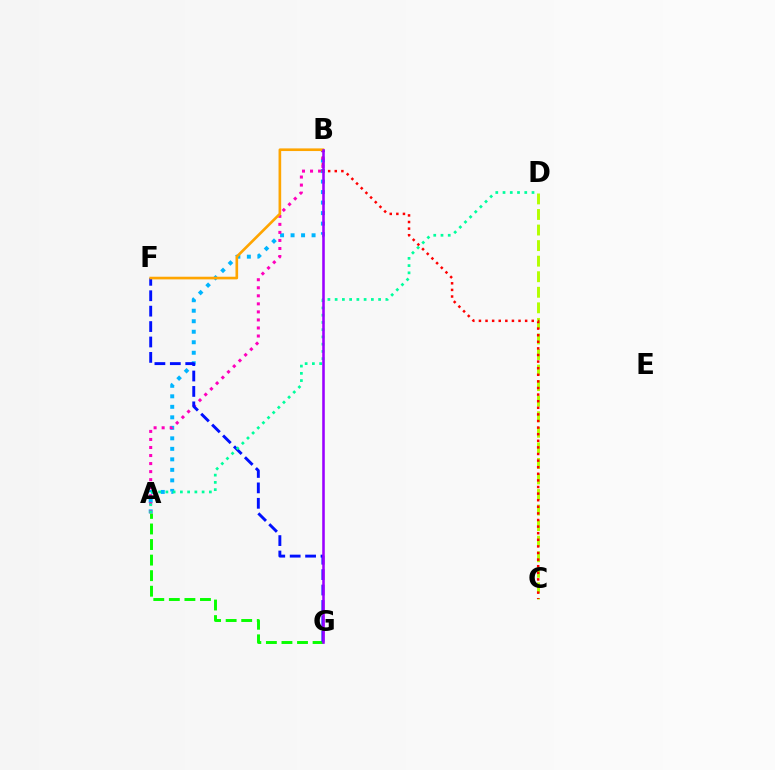{('C', 'D'): [{'color': '#b3ff00', 'line_style': 'dashed', 'thickness': 2.11}], ('A', 'B'): [{'color': '#00b5ff', 'line_style': 'dotted', 'thickness': 2.85}, {'color': '#ff00bd', 'line_style': 'dotted', 'thickness': 2.18}], ('B', 'C'): [{'color': '#ff0000', 'line_style': 'dotted', 'thickness': 1.79}], ('A', 'G'): [{'color': '#08ff00', 'line_style': 'dashed', 'thickness': 2.11}], ('F', 'G'): [{'color': '#0010ff', 'line_style': 'dashed', 'thickness': 2.09}], ('A', 'D'): [{'color': '#00ff9d', 'line_style': 'dotted', 'thickness': 1.97}], ('B', 'F'): [{'color': '#ffa500', 'line_style': 'solid', 'thickness': 1.91}], ('B', 'G'): [{'color': '#9b00ff', 'line_style': 'solid', 'thickness': 1.85}]}